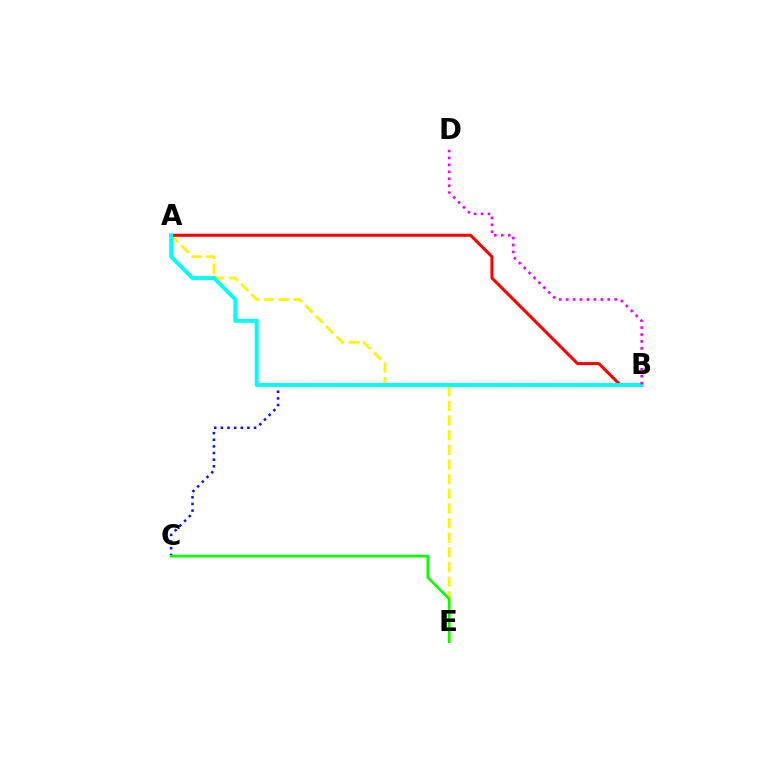{('B', 'C'): [{'color': '#0010ff', 'line_style': 'dotted', 'thickness': 1.8}], ('A', 'E'): [{'color': '#fcf500', 'line_style': 'dashed', 'thickness': 1.99}], ('A', 'B'): [{'color': '#ff0000', 'line_style': 'solid', 'thickness': 2.18}, {'color': '#00fff6', 'line_style': 'solid', 'thickness': 2.79}], ('B', 'D'): [{'color': '#ee00ff', 'line_style': 'dotted', 'thickness': 1.88}], ('C', 'E'): [{'color': '#08ff00', 'line_style': 'solid', 'thickness': 1.9}]}